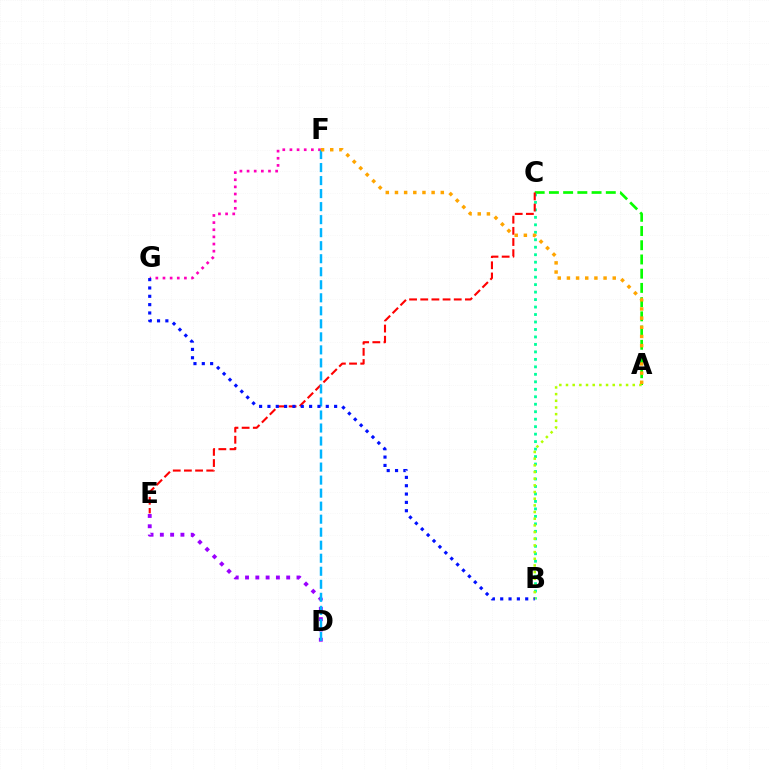{('A', 'C'): [{'color': '#08ff00', 'line_style': 'dashed', 'thickness': 1.93}], ('F', 'G'): [{'color': '#ff00bd', 'line_style': 'dotted', 'thickness': 1.94}], ('B', 'C'): [{'color': '#00ff9d', 'line_style': 'dotted', 'thickness': 2.03}], ('D', 'E'): [{'color': '#9b00ff', 'line_style': 'dotted', 'thickness': 2.8}], ('C', 'E'): [{'color': '#ff0000', 'line_style': 'dashed', 'thickness': 1.52}], ('A', 'B'): [{'color': '#b3ff00', 'line_style': 'dotted', 'thickness': 1.81}], ('D', 'F'): [{'color': '#00b5ff', 'line_style': 'dashed', 'thickness': 1.77}], ('B', 'G'): [{'color': '#0010ff', 'line_style': 'dotted', 'thickness': 2.26}], ('A', 'F'): [{'color': '#ffa500', 'line_style': 'dotted', 'thickness': 2.49}]}